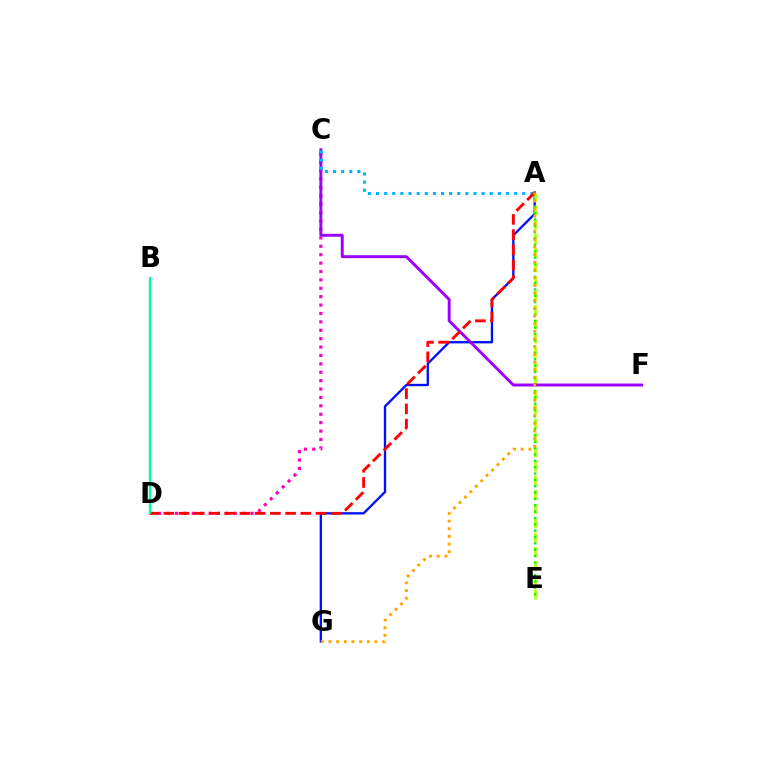{('A', 'G'): [{'color': '#0010ff', 'line_style': 'solid', 'thickness': 1.68}, {'color': '#ffa500', 'line_style': 'dotted', 'thickness': 2.08}], ('A', 'E'): [{'color': '#b3ff00', 'line_style': 'dashed', 'thickness': 1.93}, {'color': '#08ff00', 'line_style': 'dotted', 'thickness': 1.72}], ('C', 'D'): [{'color': '#ff00bd', 'line_style': 'dotted', 'thickness': 2.28}], ('C', 'F'): [{'color': '#9b00ff', 'line_style': 'solid', 'thickness': 2.1}], ('A', 'C'): [{'color': '#00b5ff', 'line_style': 'dotted', 'thickness': 2.21}], ('A', 'D'): [{'color': '#ff0000', 'line_style': 'dashed', 'thickness': 2.07}], ('B', 'D'): [{'color': '#00ff9d', 'line_style': 'solid', 'thickness': 1.7}]}